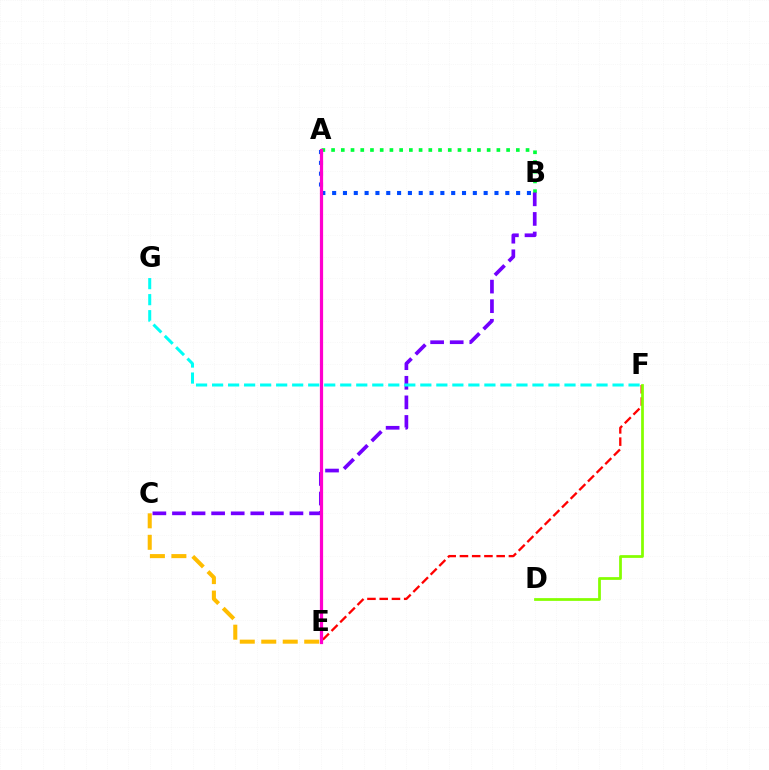{('A', 'B'): [{'color': '#00ff39', 'line_style': 'dotted', 'thickness': 2.64}, {'color': '#004bff', 'line_style': 'dotted', 'thickness': 2.94}], ('E', 'F'): [{'color': '#ff0000', 'line_style': 'dashed', 'thickness': 1.66}], ('C', 'E'): [{'color': '#ffbd00', 'line_style': 'dashed', 'thickness': 2.92}], ('B', 'C'): [{'color': '#7200ff', 'line_style': 'dashed', 'thickness': 2.66}], ('D', 'F'): [{'color': '#84ff00', 'line_style': 'solid', 'thickness': 1.98}], ('A', 'E'): [{'color': '#ff00cf', 'line_style': 'solid', 'thickness': 2.32}], ('F', 'G'): [{'color': '#00fff6', 'line_style': 'dashed', 'thickness': 2.18}]}